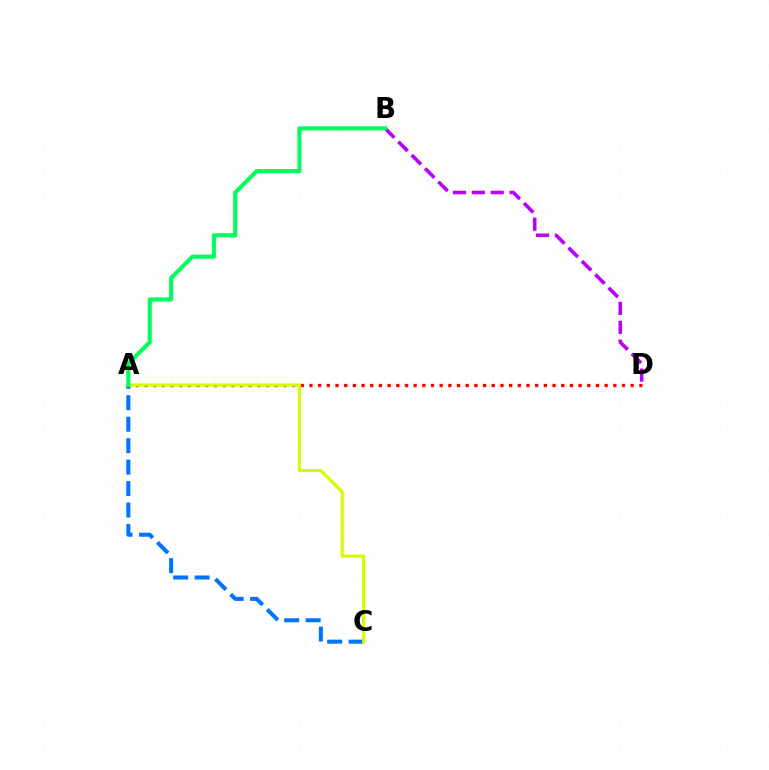{('A', 'C'): [{'color': '#0074ff', 'line_style': 'dashed', 'thickness': 2.91}, {'color': '#d1ff00', 'line_style': 'solid', 'thickness': 2.28}], ('A', 'D'): [{'color': '#ff0000', 'line_style': 'dotted', 'thickness': 2.36}], ('B', 'D'): [{'color': '#b900ff', 'line_style': 'dashed', 'thickness': 2.57}], ('A', 'B'): [{'color': '#00ff5c', 'line_style': 'solid', 'thickness': 2.97}]}